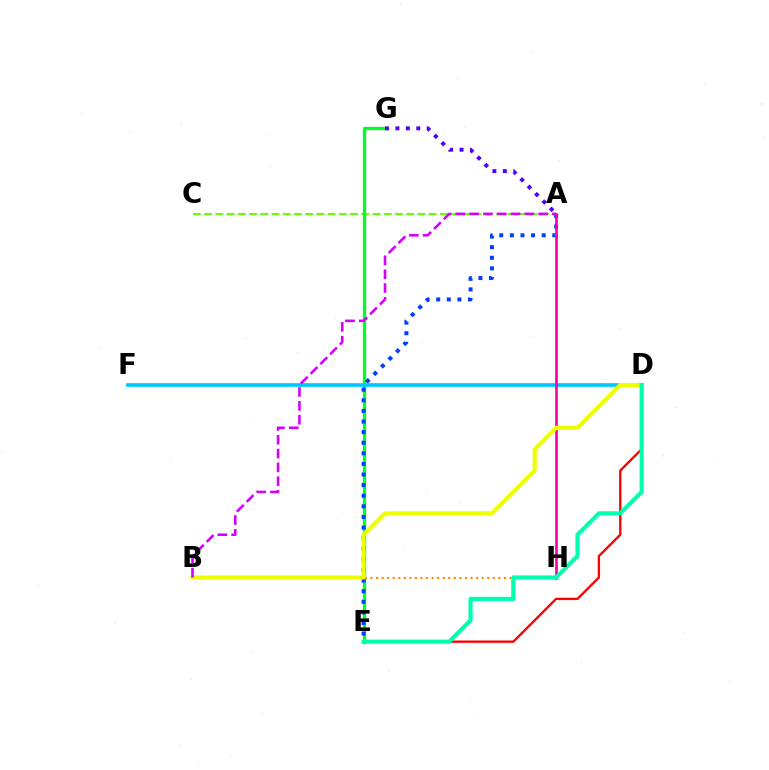{('D', 'E'): [{'color': '#ff0000', 'line_style': 'solid', 'thickness': 1.69}, {'color': '#00ffaf', 'line_style': 'solid', 'thickness': 2.99}], ('A', 'C'): [{'color': '#66ff00', 'line_style': 'dashed', 'thickness': 1.52}], ('E', 'G'): [{'color': '#00ff27', 'line_style': 'solid', 'thickness': 2.38}], ('B', 'H'): [{'color': '#ff8800', 'line_style': 'dotted', 'thickness': 1.51}], ('A', 'G'): [{'color': '#4f00ff', 'line_style': 'dotted', 'thickness': 2.83}], ('A', 'E'): [{'color': '#003fff', 'line_style': 'dotted', 'thickness': 2.88}], ('D', 'F'): [{'color': '#00c7ff', 'line_style': 'solid', 'thickness': 2.64}], ('A', 'H'): [{'color': '#ff00a0', 'line_style': 'solid', 'thickness': 1.92}], ('B', 'D'): [{'color': '#eeff00', 'line_style': 'solid', 'thickness': 2.99}], ('A', 'B'): [{'color': '#d600ff', 'line_style': 'dashed', 'thickness': 1.88}]}